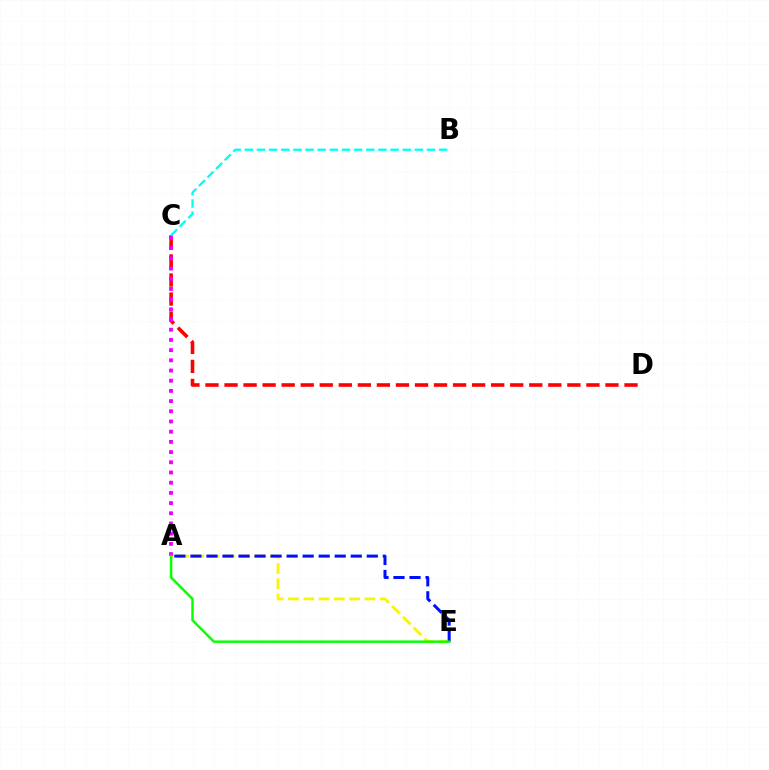{('A', 'E'): [{'color': '#fcf500', 'line_style': 'dashed', 'thickness': 2.08}, {'color': '#0010ff', 'line_style': 'dashed', 'thickness': 2.18}, {'color': '#08ff00', 'line_style': 'solid', 'thickness': 1.77}], ('C', 'D'): [{'color': '#ff0000', 'line_style': 'dashed', 'thickness': 2.59}], ('B', 'C'): [{'color': '#00fff6', 'line_style': 'dashed', 'thickness': 1.65}], ('A', 'C'): [{'color': '#ee00ff', 'line_style': 'dotted', 'thickness': 2.77}]}